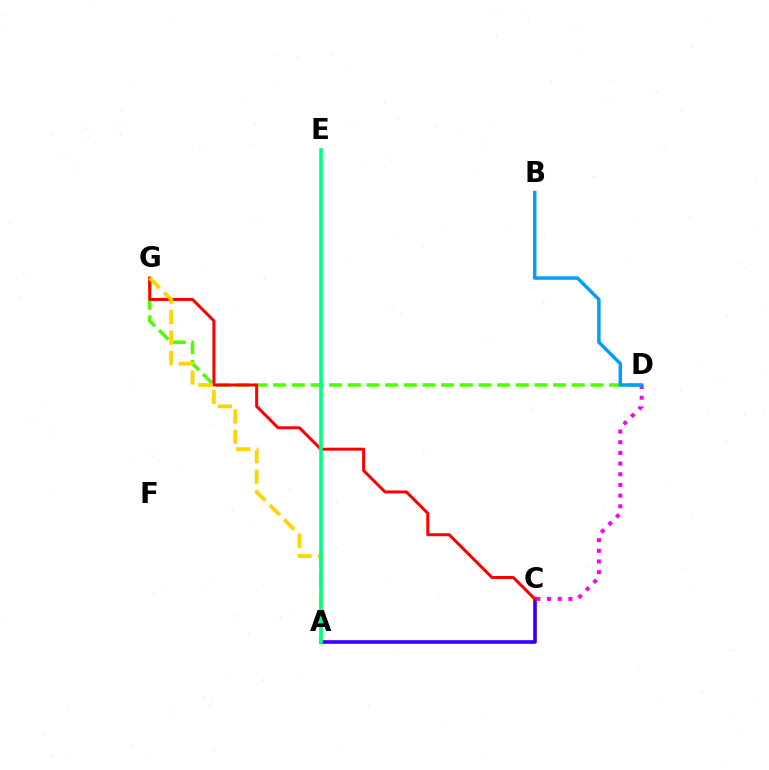{('D', 'G'): [{'color': '#4fff00', 'line_style': 'dashed', 'thickness': 2.54}], ('A', 'C'): [{'color': '#3700ff', 'line_style': 'solid', 'thickness': 2.62}], ('C', 'D'): [{'color': '#ff00ed', 'line_style': 'dotted', 'thickness': 2.9}], ('C', 'G'): [{'color': '#ff0000', 'line_style': 'solid', 'thickness': 2.15}], ('B', 'D'): [{'color': '#009eff', 'line_style': 'solid', 'thickness': 2.48}], ('A', 'G'): [{'color': '#ffd500', 'line_style': 'dashed', 'thickness': 2.77}], ('A', 'E'): [{'color': '#00ff86', 'line_style': 'solid', 'thickness': 2.6}]}